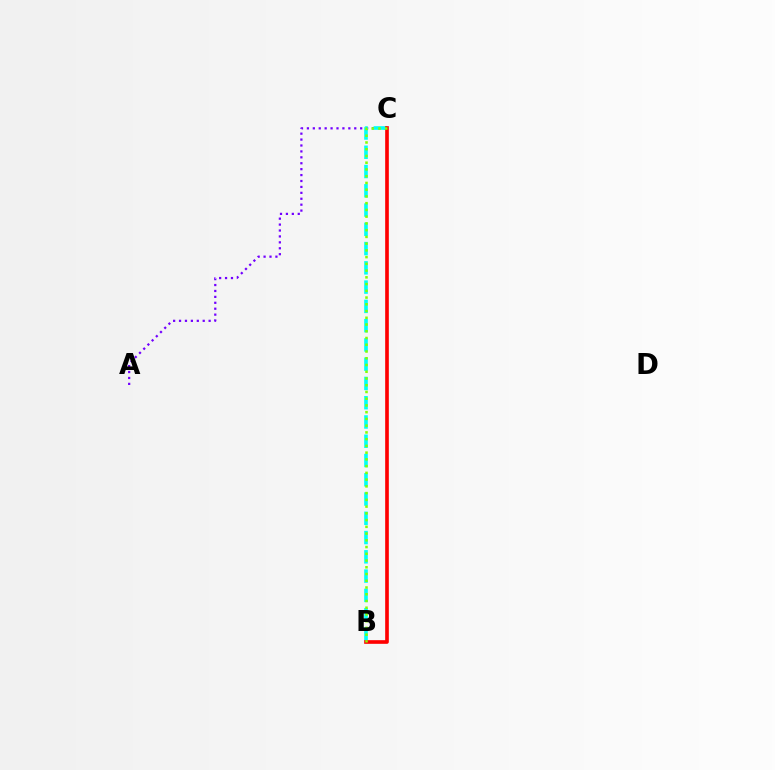{('A', 'C'): [{'color': '#7200ff', 'line_style': 'dotted', 'thickness': 1.61}], ('B', 'C'): [{'color': '#00fff6', 'line_style': 'dashed', 'thickness': 2.62}, {'color': '#ff0000', 'line_style': 'solid', 'thickness': 2.63}, {'color': '#84ff00', 'line_style': 'dotted', 'thickness': 1.83}]}